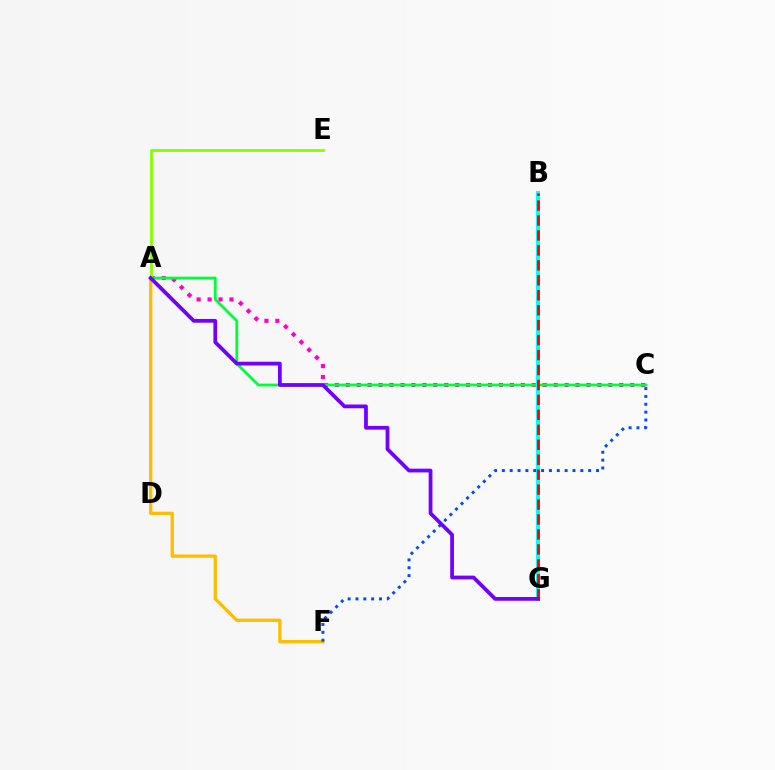{('A', 'C'): [{'color': '#ff00cf', 'line_style': 'dotted', 'thickness': 2.97}, {'color': '#00ff39', 'line_style': 'solid', 'thickness': 2.0}], ('B', 'G'): [{'color': '#00fff6', 'line_style': 'solid', 'thickness': 2.86}, {'color': '#ff0000', 'line_style': 'dashed', 'thickness': 2.03}], ('A', 'F'): [{'color': '#ffbd00', 'line_style': 'solid', 'thickness': 2.37}], ('C', 'F'): [{'color': '#004bff', 'line_style': 'dotted', 'thickness': 2.13}], ('A', 'E'): [{'color': '#84ff00', 'line_style': 'solid', 'thickness': 2.02}], ('A', 'G'): [{'color': '#7200ff', 'line_style': 'solid', 'thickness': 2.7}]}